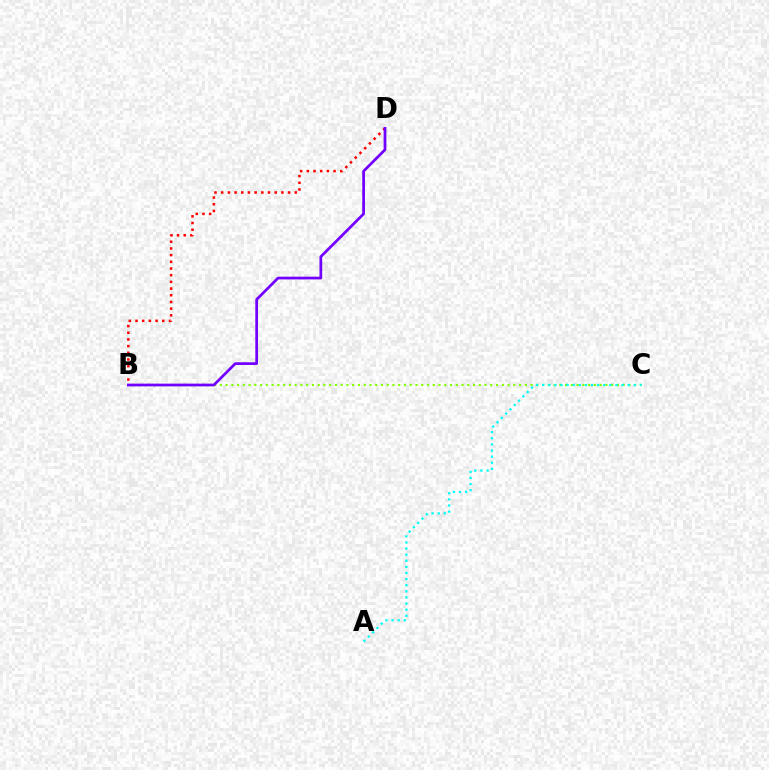{('B', 'D'): [{'color': '#ff0000', 'line_style': 'dotted', 'thickness': 1.82}, {'color': '#7200ff', 'line_style': 'solid', 'thickness': 1.97}], ('B', 'C'): [{'color': '#84ff00', 'line_style': 'dotted', 'thickness': 1.56}], ('A', 'C'): [{'color': '#00fff6', 'line_style': 'dotted', 'thickness': 1.66}]}